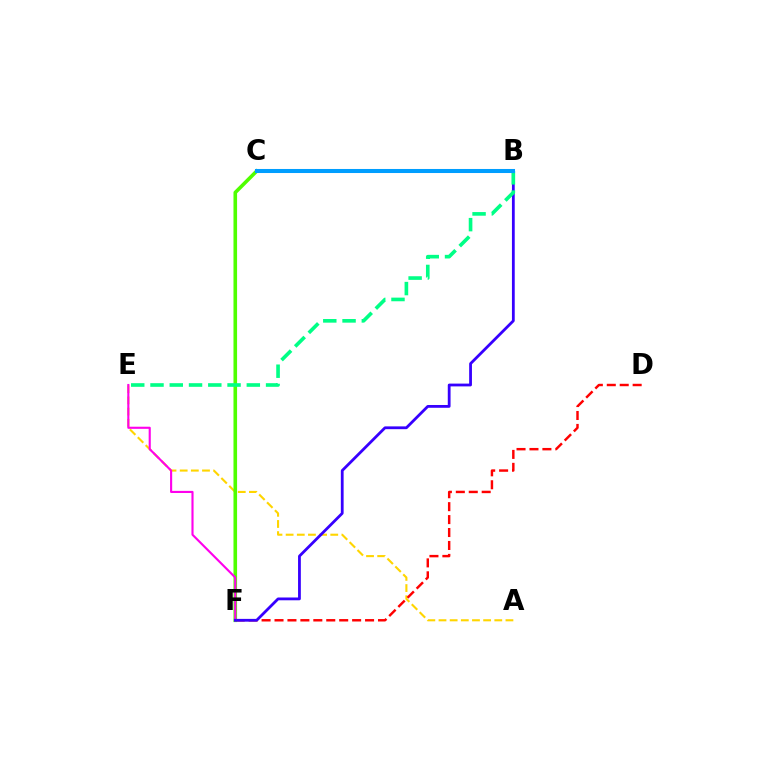{('A', 'E'): [{'color': '#ffd500', 'line_style': 'dashed', 'thickness': 1.52}], ('D', 'F'): [{'color': '#ff0000', 'line_style': 'dashed', 'thickness': 1.76}], ('C', 'F'): [{'color': '#4fff00', 'line_style': 'solid', 'thickness': 2.6}], ('E', 'F'): [{'color': '#ff00ed', 'line_style': 'solid', 'thickness': 1.53}], ('B', 'F'): [{'color': '#3700ff', 'line_style': 'solid', 'thickness': 2.01}], ('B', 'E'): [{'color': '#00ff86', 'line_style': 'dashed', 'thickness': 2.62}], ('B', 'C'): [{'color': '#009eff', 'line_style': 'solid', 'thickness': 2.91}]}